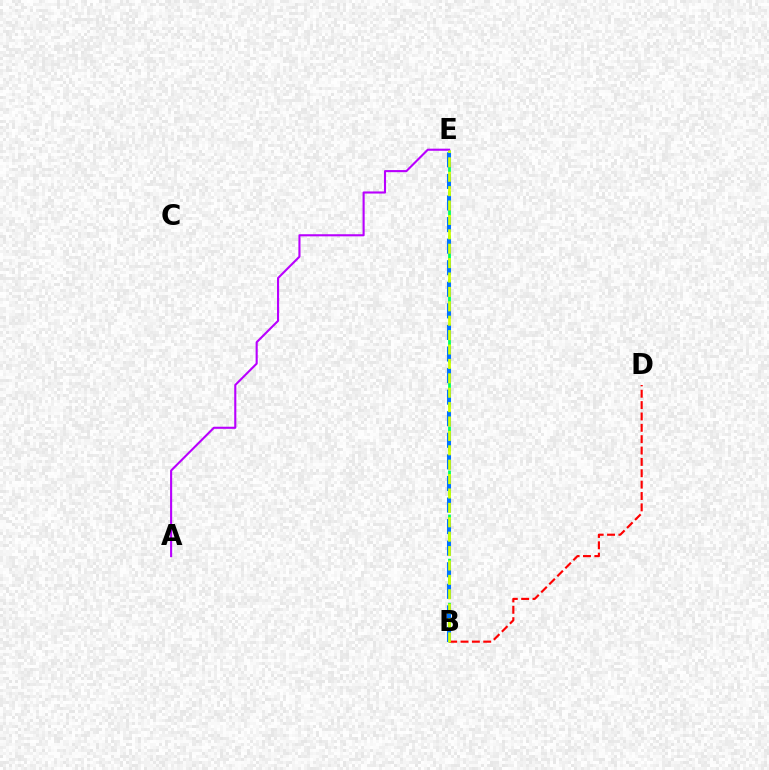{('B', 'E'): [{'color': '#00ff5c', 'line_style': 'dashed', 'thickness': 2.0}, {'color': '#0074ff', 'line_style': 'dashed', 'thickness': 2.93}, {'color': '#d1ff00', 'line_style': 'dashed', 'thickness': 1.96}], ('B', 'D'): [{'color': '#ff0000', 'line_style': 'dashed', 'thickness': 1.54}], ('A', 'E'): [{'color': '#b900ff', 'line_style': 'solid', 'thickness': 1.52}]}